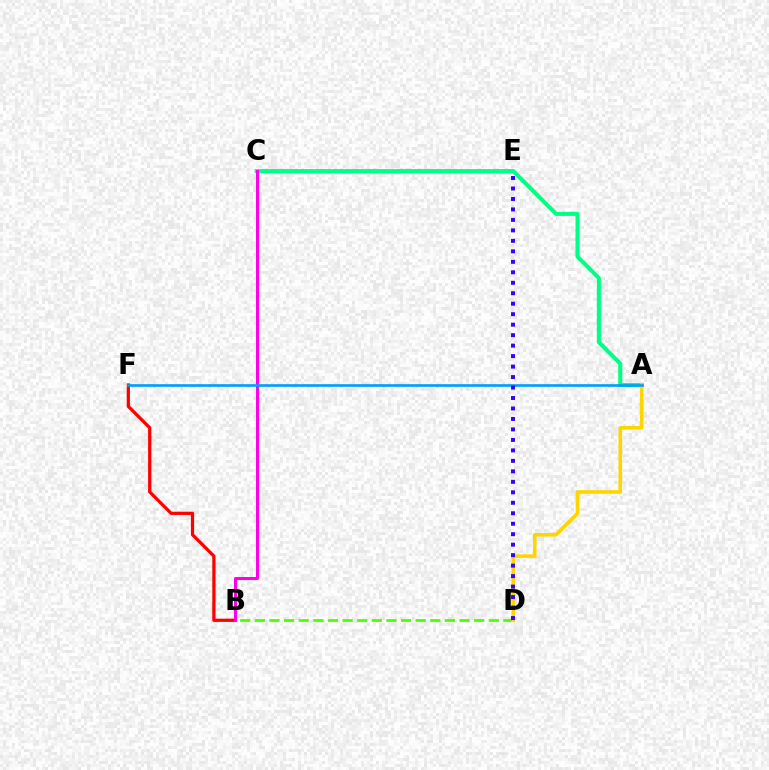{('B', 'D'): [{'color': '#4fff00', 'line_style': 'dashed', 'thickness': 1.99}], ('A', 'C'): [{'color': '#00ff86', 'line_style': 'solid', 'thickness': 2.92}], ('B', 'F'): [{'color': '#ff0000', 'line_style': 'solid', 'thickness': 2.33}], ('B', 'C'): [{'color': '#ff00ed', 'line_style': 'solid', 'thickness': 2.17}], ('A', 'D'): [{'color': '#ffd500', 'line_style': 'solid', 'thickness': 2.61}], ('A', 'F'): [{'color': '#009eff', 'line_style': 'solid', 'thickness': 1.9}], ('D', 'E'): [{'color': '#3700ff', 'line_style': 'dotted', 'thickness': 2.85}]}